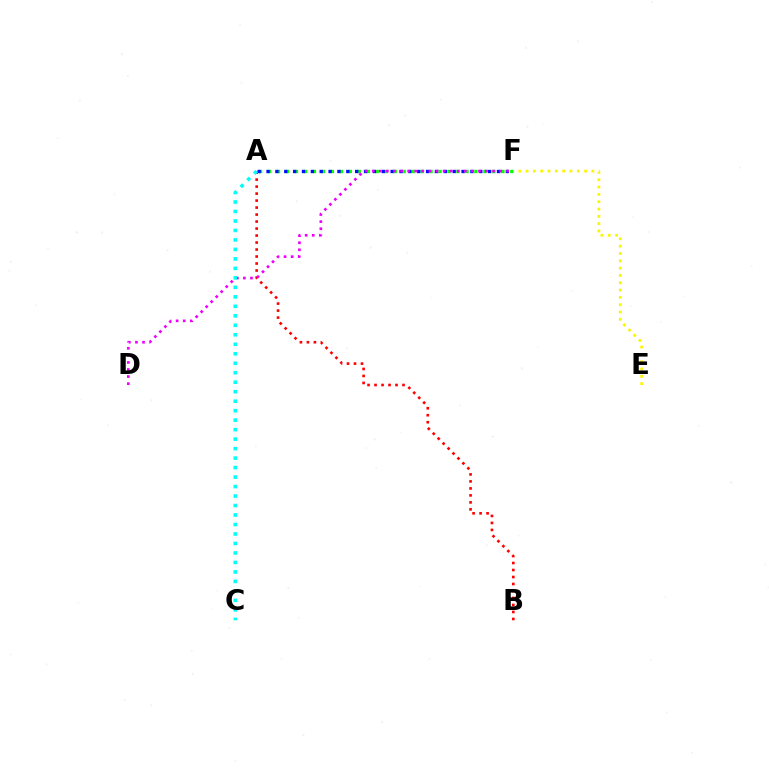{('A', 'F'): [{'color': '#08ff00', 'line_style': 'dotted', 'thickness': 2.44}, {'color': '#0010ff', 'line_style': 'dotted', 'thickness': 2.41}], ('A', 'B'): [{'color': '#ff0000', 'line_style': 'dotted', 'thickness': 1.9}], ('D', 'F'): [{'color': '#ee00ff', 'line_style': 'dotted', 'thickness': 1.92}], ('A', 'C'): [{'color': '#00fff6', 'line_style': 'dotted', 'thickness': 2.58}], ('E', 'F'): [{'color': '#fcf500', 'line_style': 'dotted', 'thickness': 1.99}]}